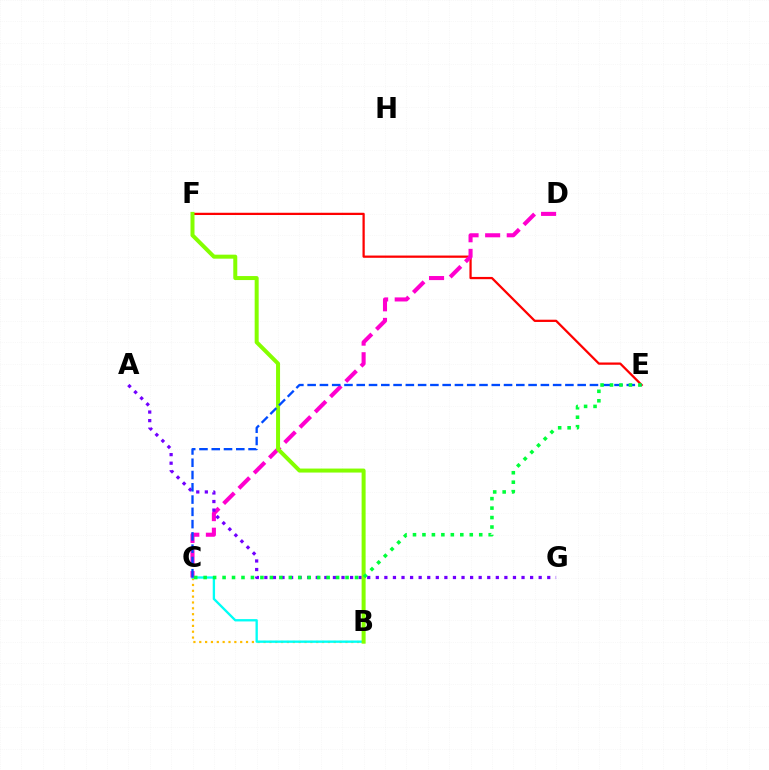{('B', 'C'): [{'color': '#ffbd00', 'line_style': 'dotted', 'thickness': 1.59}, {'color': '#00fff6', 'line_style': 'solid', 'thickness': 1.68}], ('E', 'F'): [{'color': '#ff0000', 'line_style': 'solid', 'thickness': 1.62}], ('C', 'D'): [{'color': '#ff00cf', 'line_style': 'dashed', 'thickness': 2.93}], ('A', 'G'): [{'color': '#7200ff', 'line_style': 'dotted', 'thickness': 2.33}], ('B', 'F'): [{'color': '#84ff00', 'line_style': 'solid', 'thickness': 2.88}], ('C', 'E'): [{'color': '#004bff', 'line_style': 'dashed', 'thickness': 1.67}, {'color': '#00ff39', 'line_style': 'dotted', 'thickness': 2.57}]}